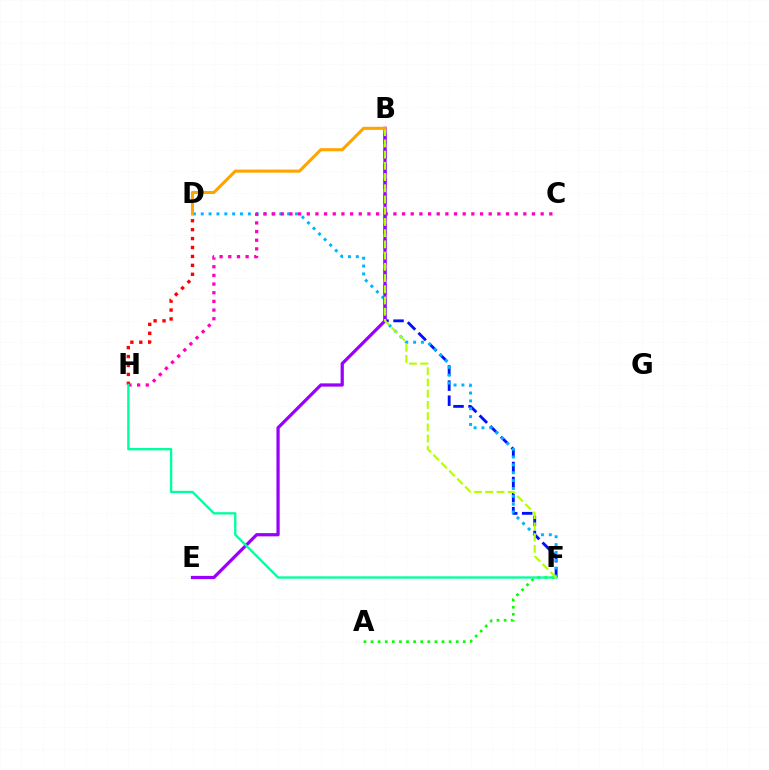{('B', 'F'): [{'color': '#0010ff', 'line_style': 'dashed', 'thickness': 2.05}, {'color': '#b3ff00', 'line_style': 'dashed', 'thickness': 1.52}], ('D', 'F'): [{'color': '#00b5ff', 'line_style': 'dotted', 'thickness': 2.13}], ('D', 'H'): [{'color': '#ff0000', 'line_style': 'dotted', 'thickness': 2.43}], ('C', 'H'): [{'color': '#ff00bd', 'line_style': 'dotted', 'thickness': 2.35}], ('B', 'E'): [{'color': '#9b00ff', 'line_style': 'solid', 'thickness': 2.33}], ('A', 'F'): [{'color': '#08ff00', 'line_style': 'dotted', 'thickness': 1.93}], ('F', 'H'): [{'color': '#00ff9d', 'line_style': 'solid', 'thickness': 1.68}], ('B', 'D'): [{'color': '#ffa500', 'line_style': 'solid', 'thickness': 2.23}]}